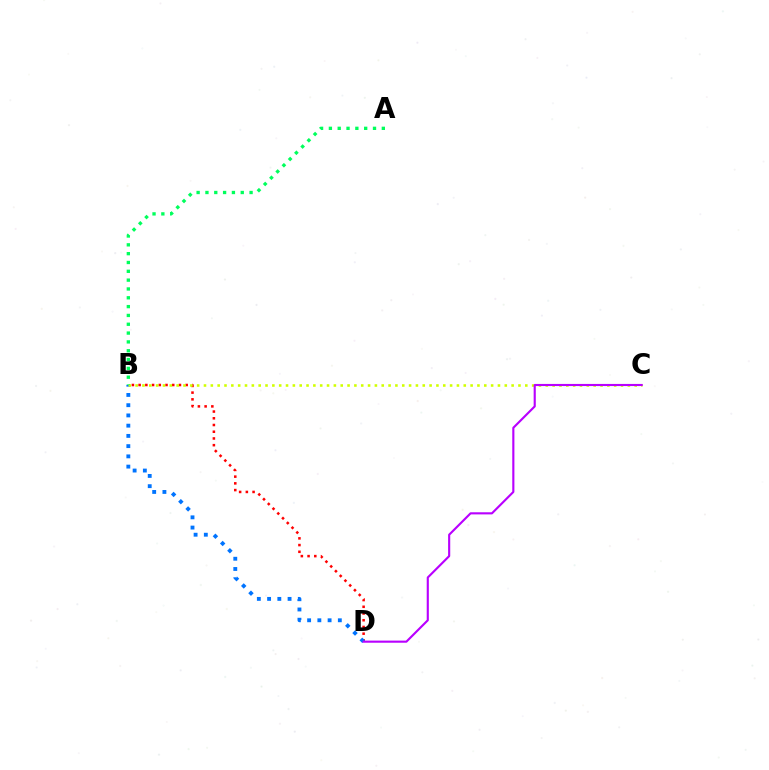{('B', 'D'): [{'color': '#ff0000', 'line_style': 'dotted', 'thickness': 1.83}, {'color': '#0074ff', 'line_style': 'dotted', 'thickness': 2.78}], ('B', 'C'): [{'color': '#d1ff00', 'line_style': 'dotted', 'thickness': 1.86}], ('C', 'D'): [{'color': '#b900ff', 'line_style': 'solid', 'thickness': 1.53}], ('A', 'B'): [{'color': '#00ff5c', 'line_style': 'dotted', 'thickness': 2.4}]}